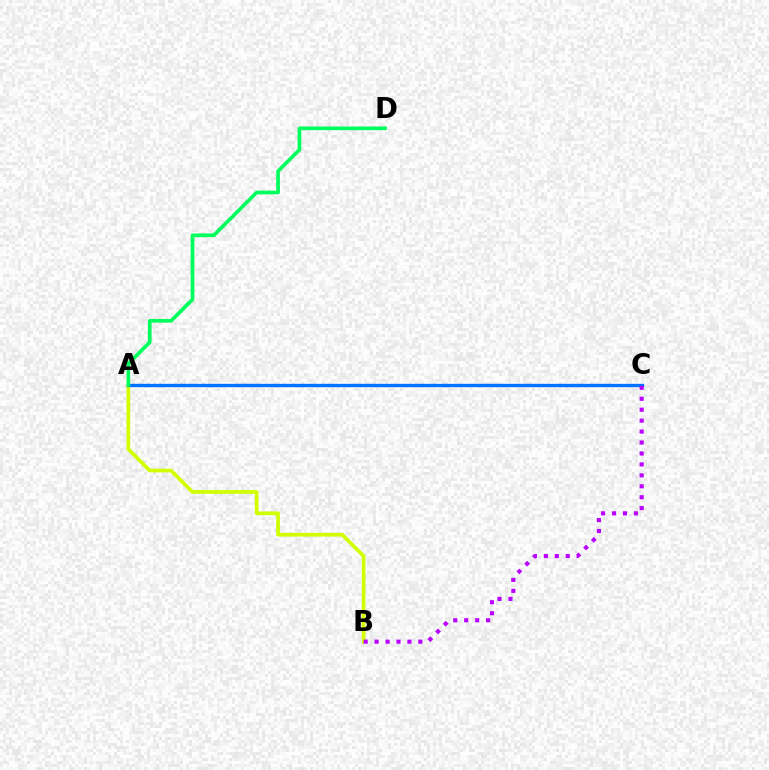{('A', 'C'): [{'color': '#ff0000', 'line_style': 'solid', 'thickness': 2.03}, {'color': '#0074ff', 'line_style': 'solid', 'thickness': 2.42}], ('A', 'B'): [{'color': '#d1ff00', 'line_style': 'solid', 'thickness': 2.66}], ('A', 'D'): [{'color': '#00ff5c', 'line_style': 'solid', 'thickness': 2.64}], ('B', 'C'): [{'color': '#b900ff', 'line_style': 'dotted', 'thickness': 2.97}]}